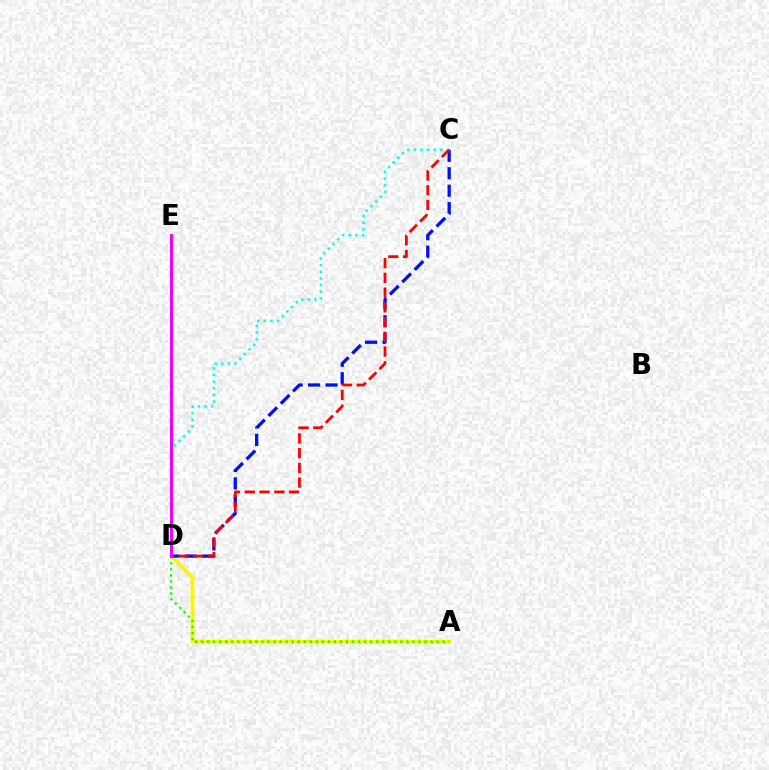{('A', 'D'): [{'color': '#fcf500', 'line_style': 'solid', 'thickness': 2.74}, {'color': '#08ff00', 'line_style': 'dotted', 'thickness': 1.64}], ('C', 'D'): [{'color': '#0010ff', 'line_style': 'dashed', 'thickness': 2.37}, {'color': '#00fff6', 'line_style': 'dotted', 'thickness': 1.8}, {'color': '#ff0000', 'line_style': 'dashed', 'thickness': 2.0}], ('D', 'E'): [{'color': '#ee00ff', 'line_style': 'solid', 'thickness': 2.14}]}